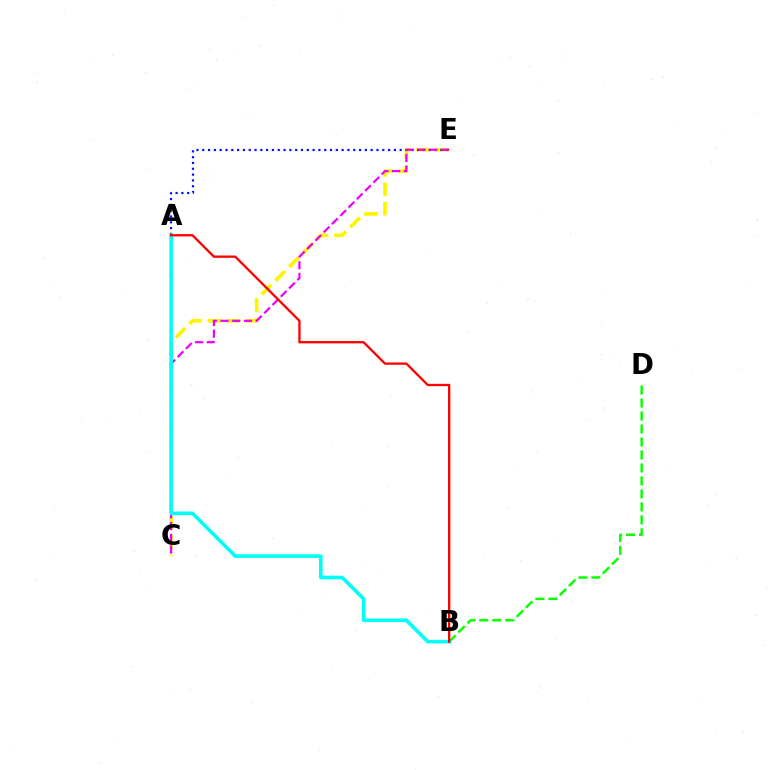{('C', 'E'): [{'color': '#fcf500', 'line_style': 'dashed', 'thickness': 2.63}, {'color': '#ee00ff', 'line_style': 'dashed', 'thickness': 1.59}], ('A', 'E'): [{'color': '#0010ff', 'line_style': 'dotted', 'thickness': 1.58}], ('B', 'D'): [{'color': '#08ff00', 'line_style': 'dashed', 'thickness': 1.76}], ('A', 'B'): [{'color': '#00fff6', 'line_style': 'solid', 'thickness': 2.61}, {'color': '#ff0000', 'line_style': 'solid', 'thickness': 1.66}]}